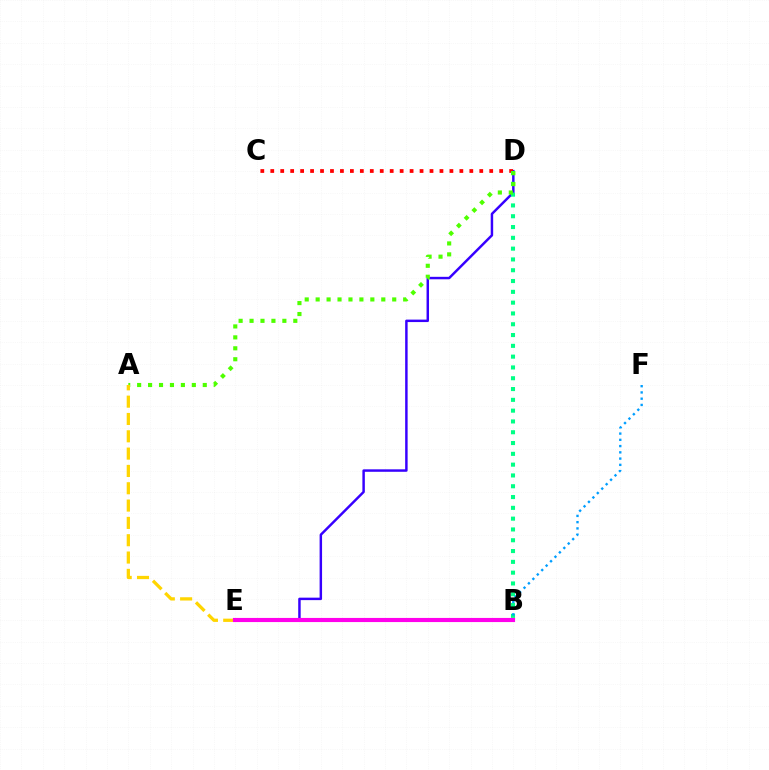{('D', 'E'): [{'color': '#3700ff', 'line_style': 'solid', 'thickness': 1.77}], ('C', 'D'): [{'color': '#ff0000', 'line_style': 'dotted', 'thickness': 2.7}], ('B', 'D'): [{'color': '#00ff86', 'line_style': 'dotted', 'thickness': 2.93}], ('B', 'F'): [{'color': '#009eff', 'line_style': 'dotted', 'thickness': 1.7}], ('A', 'D'): [{'color': '#4fff00', 'line_style': 'dotted', 'thickness': 2.97}], ('A', 'E'): [{'color': '#ffd500', 'line_style': 'dashed', 'thickness': 2.35}], ('B', 'E'): [{'color': '#ff00ed', 'line_style': 'solid', 'thickness': 2.98}]}